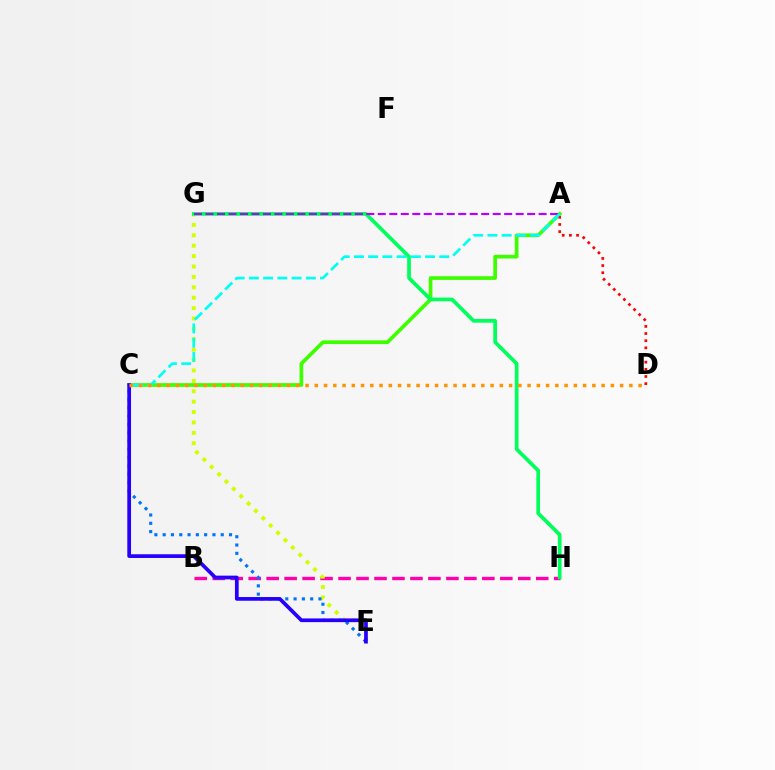{('B', 'H'): [{'color': '#ff00ac', 'line_style': 'dashed', 'thickness': 2.44}], ('E', 'G'): [{'color': '#d1ff00', 'line_style': 'dotted', 'thickness': 2.82}], ('A', 'C'): [{'color': '#3dff00', 'line_style': 'solid', 'thickness': 2.65}, {'color': '#00fff6', 'line_style': 'dashed', 'thickness': 1.93}], ('G', 'H'): [{'color': '#00ff5c', 'line_style': 'solid', 'thickness': 2.66}], ('A', 'D'): [{'color': '#ff0000', 'line_style': 'dotted', 'thickness': 1.94}], ('C', 'E'): [{'color': '#0074ff', 'line_style': 'dotted', 'thickness': 2.25}, {'color': '#2500ff', 'line_style': 'solid', 'thickness': 2.67}], ('A', 'G'): [{'color': '#b900ff', 'line_style': 'dashed', 'thickness': 1.56}], ('C', 'D'): [{'color': '#ff9400', 'line_style': 'dotted', 'thickness': 2.51}]}